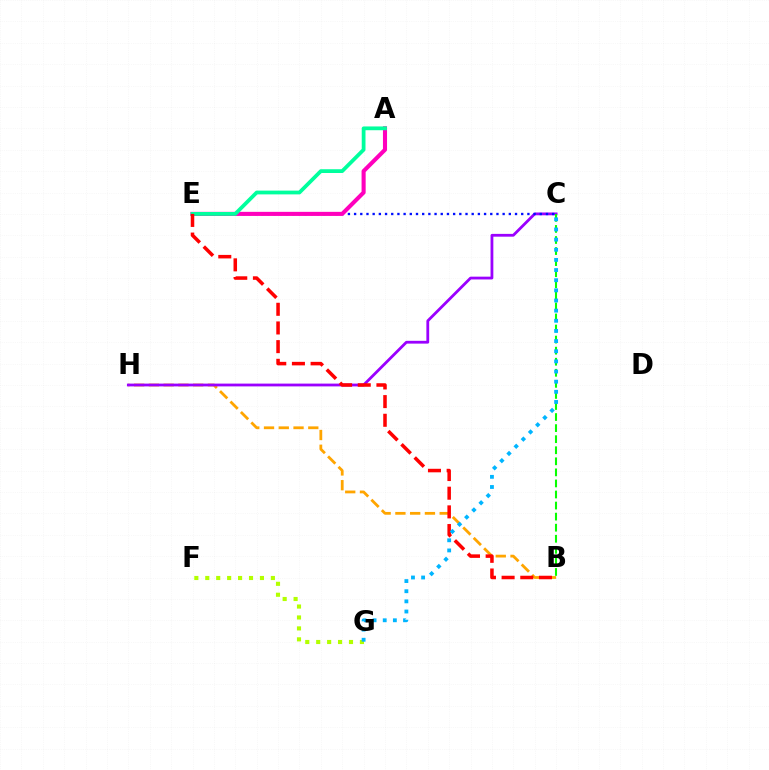{('B', 'H'): [{'color': '#ffa500', 'line_style': 'dashed', 'thickness': 2.01}], ('C', 'H'): [{'color': '#9b00ff', 'line_style': 'solid', 'thickness': 2.01}], ('C', 'E'): [{'color': '#0010ff', 'line_style': 'dotted', 'thickness': 1.68}], ('A', 'E'): [{'color': '#ff00bd', 'line_style': 'solid', 'thickness': 2.94}, {'color': '#00ff9d', 'line_style': 'solid', 'thickness': 2.72}], ('F', 'G'): [{'color': '#b3ff00', 'line_style': 'dotted', 'thickness': 2.97}], ('B', 'C'): [{'color': '#08ff00', 'line_style': 'dashed', 'thickness': 1.5}], ('B', 'E'): [{'color': '#ff0000', 'line_style': 'dashed', 'thickness': 2.54}], ('C', 'G'): [{'color': '#00b5ff', 'line_style': 'dotted', 'thickness': 2.76}]}